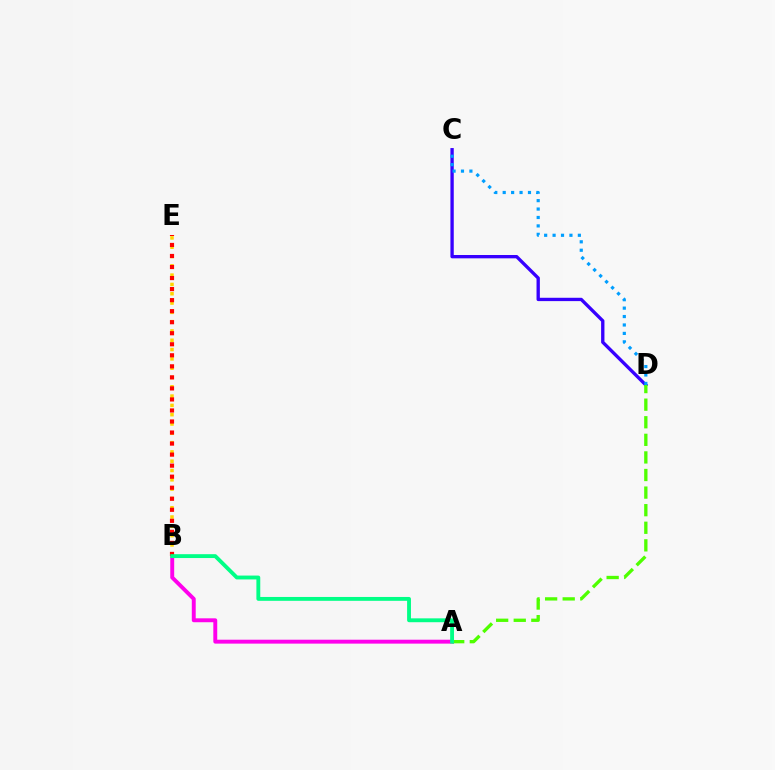{('C', 'D'): [{'color': '#3700ff', 'line_style': 'solid', 'thickness': 2.4}, {'color': '#009eff', 'line_style': 'dotted', 'thickness': 2.29}], ('B', 'E'): [{'color': '#ffd500', 'line_style': 'dotted', 'thickness': 2.53}, {'color': '#ff0000', 'line_style': 'dotted', 'thickness': 3.0}], ('A', 'B'): [{'color': '#ff00ed', 'line_style': 'solid', 'thickness': 2.82}, {'color': '#00ff86', 'line_style': 'solid', 'thickness': 2.78}], ('A', 'D'): [{'color': '#4fff00', 'line_style': 'dashed', 'thickness': 2.39}]}